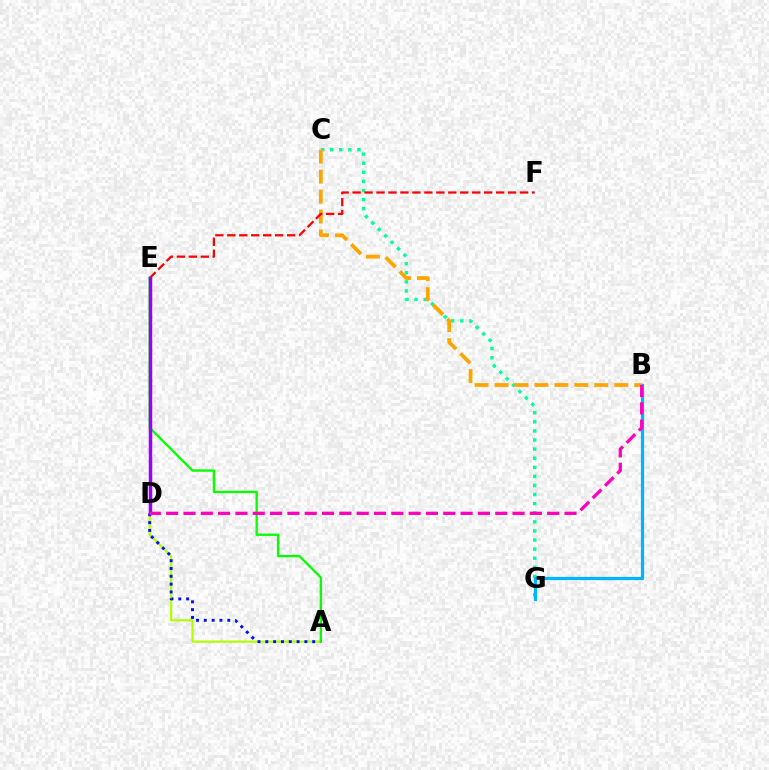{('C', 'G'): [{'color': '#00ff9d', 'line_style': 'dotted', 'thickness': 2.47}], ('A', 'D'): [{'color': '#b3ff00', 'line_style': 'solid', 'thickness': 1.58}, {'color': '#0010ff', 'line_style': 'dotted', 'thickness': 2.12}], ('B', 'G'): [{'color': '#00b5ff', 'line_style': 'solid', 'thickness': 2.32}], ('B', 'C'): [{'color': '#ffa500', 'line_style': 'dashed', 'thickness': 2.71}], ('E', 'F'): [{'color': '#ff0000', 'line_style': 'dashed', 'thickness': 1.63}], ('A', 'E'): [{'color': '#08ff00', 'line_style': 'solid', 'thickness': 1.69}], ('D', 'E'): [{'color': '#9b00ff', 'line_style': 'solid', 'thickness': 2.49}], ('B', 'D'): [{'color': '#ff00bd', 'line_style': 'dashed', 'thickness': 2.35}]}